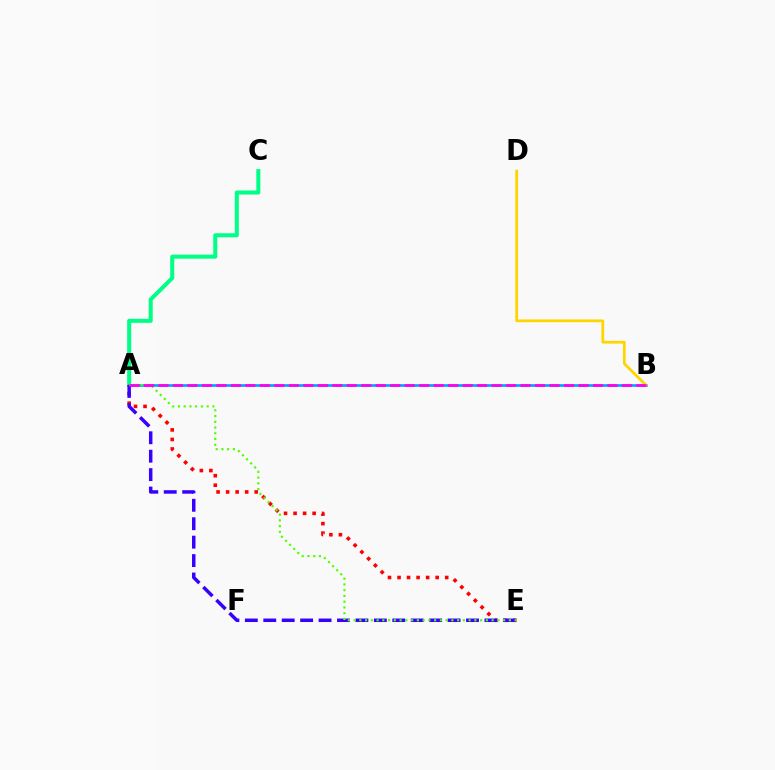{('A', 'C'): [{'color': '#00ff86', 'line_style': 'solid', 'thickness': 2.9}], ('A', 'E'): [{'color': '#ff0000', 'line_style': 'dotted', 'thickness': 2.59}, {'color': '#3700ff', 'line_style': 'dashed', 'thickness': 2.5}, {'color': '#4fff00', 'line_style': 'dotted', 'thickness': 1.56}], ('A', 'B'): [{'color': '#009eff', 'line_style': 'solid', 'thickness': 1.86}, {'color': '#ff00ed', 'line_style': 'dashed', 'thickness': 1.97}], ('B', 'D'): [{'color': '#ffd500', 'line_style': 'solid', 'thickness': 2.0}]}